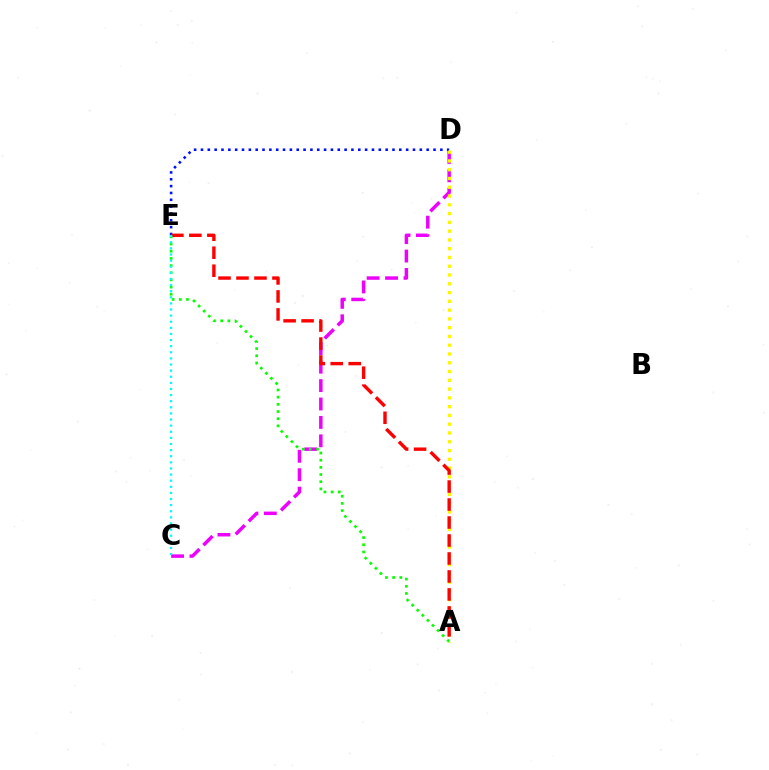{('C', 'D'): [{'color': '#ee00ff', 'line_style': 'dashed', 'thickness': 2.5}], ('D', 'E'): [{'color': '#0010ff', 'line_style': 'dotted', 'thickness': 1.86}], ('A', 'D'): [{'color': '#fcf500', 'line_style': 'dotted', 'thickness': 2.38}], ('A', 'E'): [{'color': '#ff0000', 'line_style': 'dashed', 'thickness': 2.44}, {'color': '#08ff00', 'line_style': 'dotted', 'thickness': 1.95}], ('C', 'E'): [{'color': '#00fff6', 'line_style': 'dotted', 'thickness': 1.66}]}